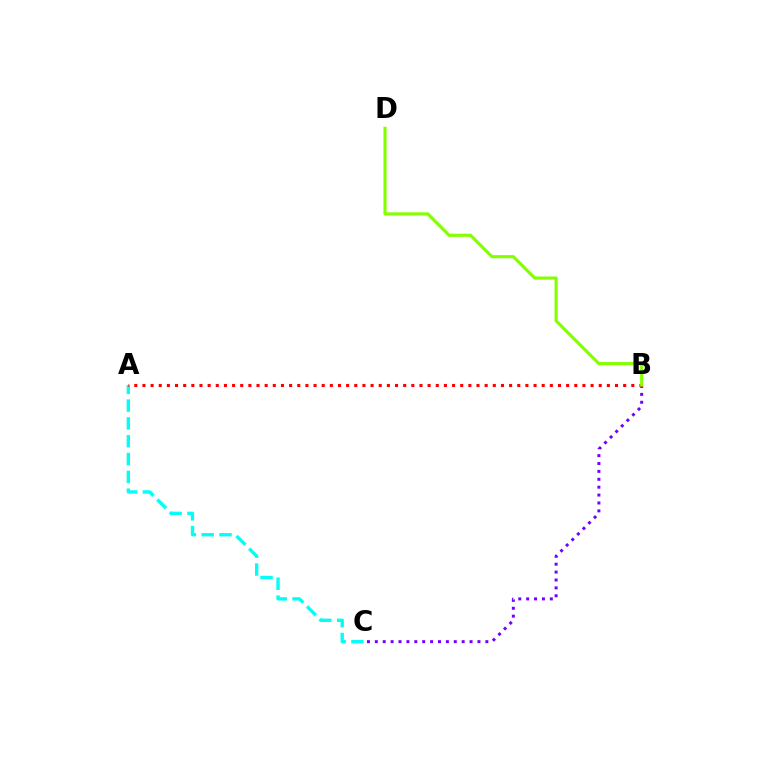{('B', 'C'): [{'color': '#7200ff', 'line_style': 'dotted', 'thickness': 2.14}], ('A', 'C'): [{'color': '#00fff6', 'line_style': 'dashed', 'thickness': 2.42}], ('A', 'B'): [{'color': '#ff0000', 'line_style': 'dotted', 'thickness': 2.21}], ('B', 'D'): [{'color': '#84ff00', 'line_style': 'solid', 'thickness': 2.26}]}